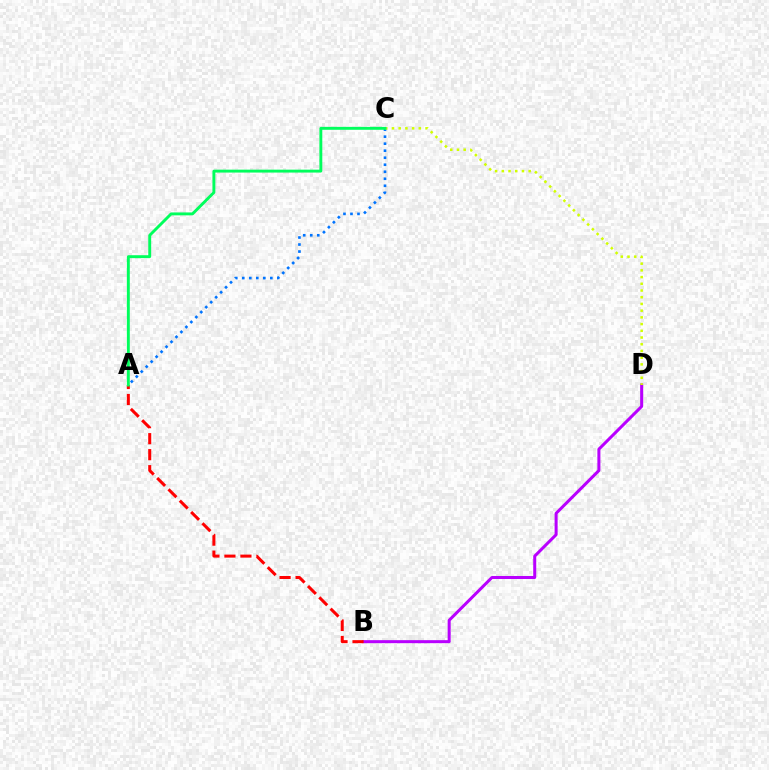{('A', 'C'): [{'color': '#0074ff', 'line_style': 'dotted', 'thickness': 1.91}, {'color': '#00ff5c', 'line_style': 'solid', 'thickness': 2.09}], ('B', 'D'): [{'color': '#b900ff', 'line_style': 'solid', 'thickness': 2.17}], ('C', 'D'): [{'color': '#d1ff00', 'line_style': 'dotted', 'thickness': 1.82}], ('A', 'B'): [{'color': '#ff0000', 'line_style': 'dashed', 'thickness': 2.17}]}